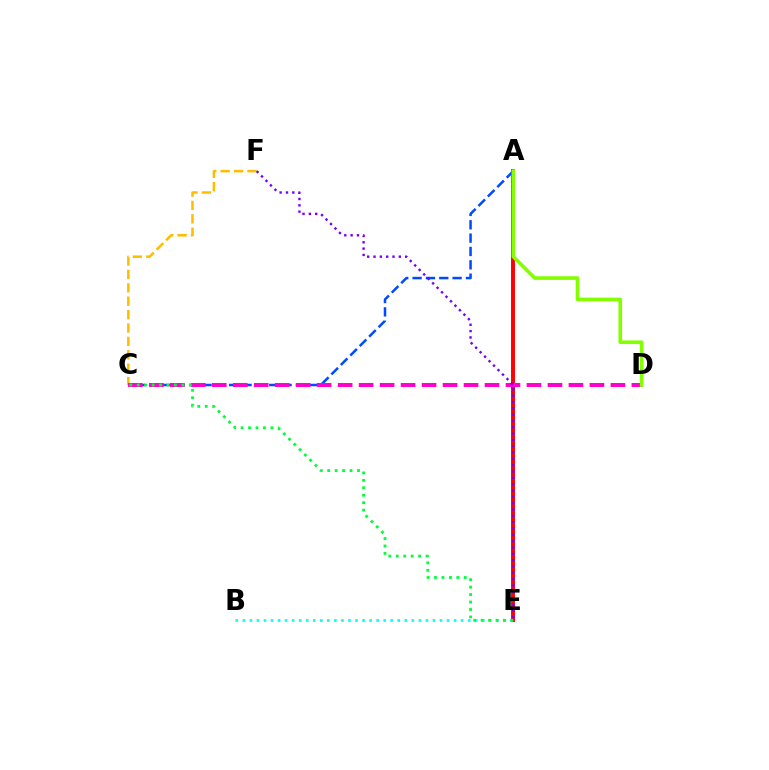{('A', 'C'): [{'color': '#004bff', 'line_style': 'dashed', 'thickness': 1.81}], ('A', 'E'): [{'color': '#ff0000', 'line_style': 'solid', 'thickness': 2.83}], ('C', 'F'): [{'color': '#ffbd00', 'line_style': 'dashed', 'thickness': 1.82}], ('C', 'D'): [{'color': '#ff00cf', 'line_style': 'dashed', 'thickness': 2.85}], ('B', 'E'): [{'color': '#00fff6', 'line_style': 'dotted', 'thickness': 1.91}], ('A', 'D'): [{'color': '#84ff00', 'line_style': 'solid', 'thickness': 2.62}], ('C', 'E'): [{'color': '#00ff39', 'line_style': 'dotted', 'thickness': 2.02}], ('E', 'F'): [{'color': '#7200ff', 'line_style': 'dotted', 'thickness': 1.72}]}